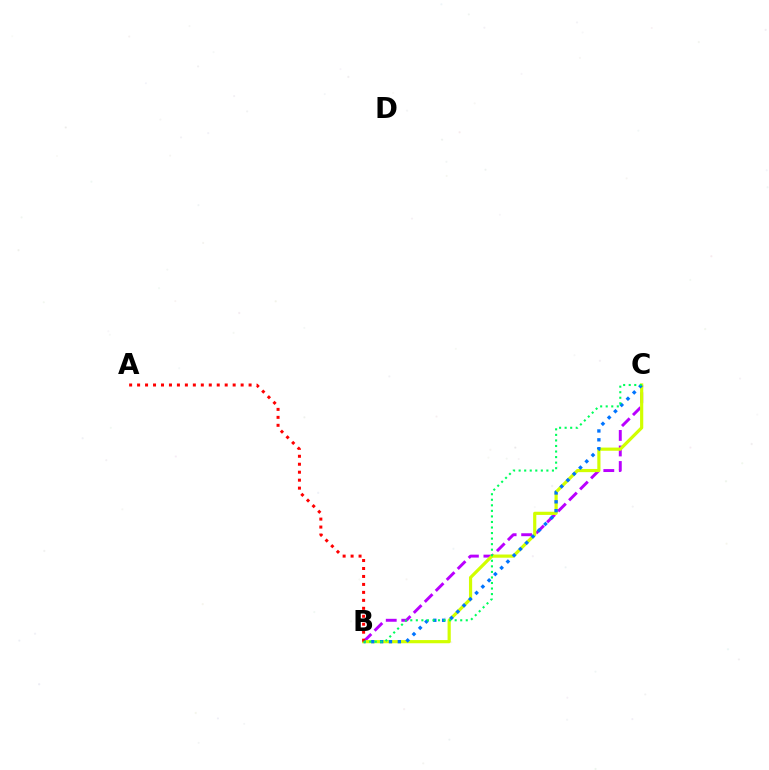{('B', 'C'): [{'color': '#b900ff', 'line_style': 'dashed', 'thickness': 2.11}, {'color': '#d1ff00', 'line_style': 'solid', 'thickness': 2.29}, {'color': '#0074ff', 'line_style': 'dotted', 'thickness': 2.41}, {'color': '#00ff5c', 'line_style': 'dotted', 'thickness': 1.51}], ('A', 'B'): [{'color': '#ff0000', 'line_style': 'dotted', 'thickness': 2.16}]}